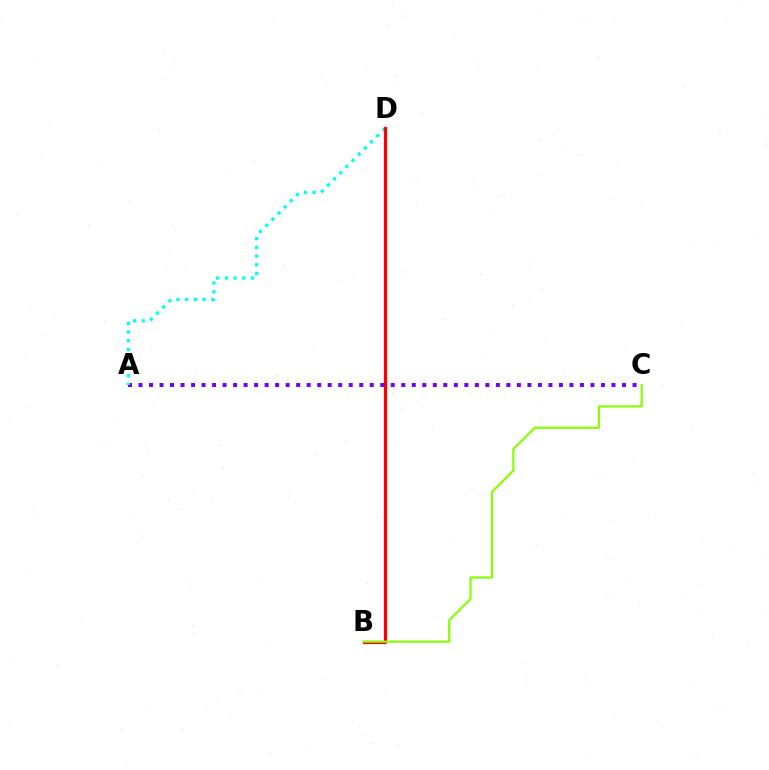{('A', 'C'): [{'color': '#7200ff', 'line_style': 'dotted', 'thickness': 2.86}], ('A', 'D'): [{'color': '#00fff6', 'line_style': 'dotted', 'thickness': 2.37}], ('B', 'D'): [{'color': '#ff0000', 'line_style': 'solid', 'thickness': 2.3}], ('B', 'C'): [{'color': '#84ff00', 'line_style': 'solid', 'thickness': 1.56}]}